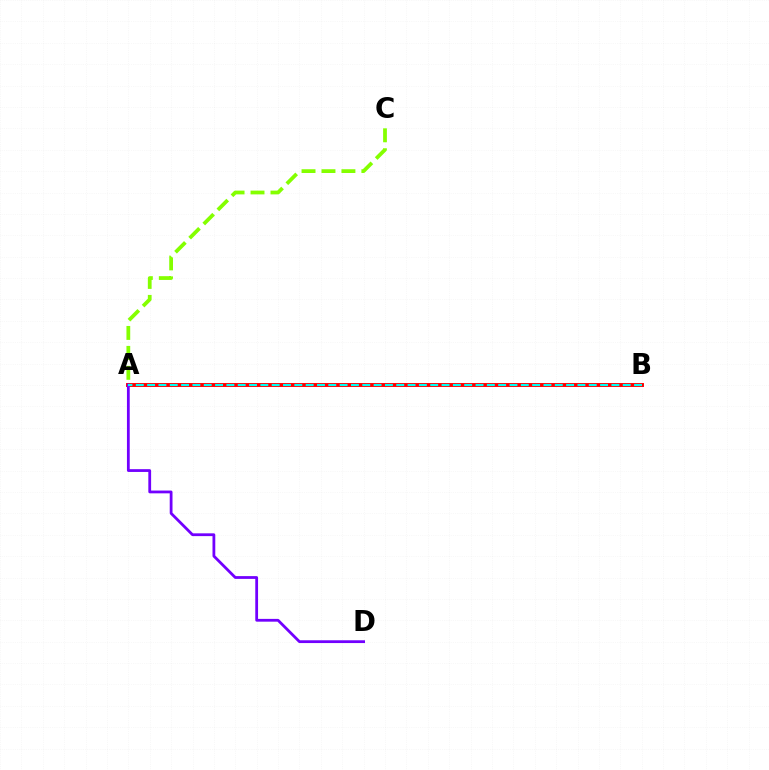{('A', 'B'): [{'color': '#ff0000', 'line_style': 'solid', 'thickness': 2.82}, {'color': '#00fff6', 'line_style': 'dashed', 'thickness': 1.54}], ('A', 'C'): [{'color': '#84ff00', 'line_style': 'dashed', 'thickness': 2.71}], ('A', 'D'): [{'color': '#7200ff', 'line_style': 'solid', 'thickness': 2.0}]}